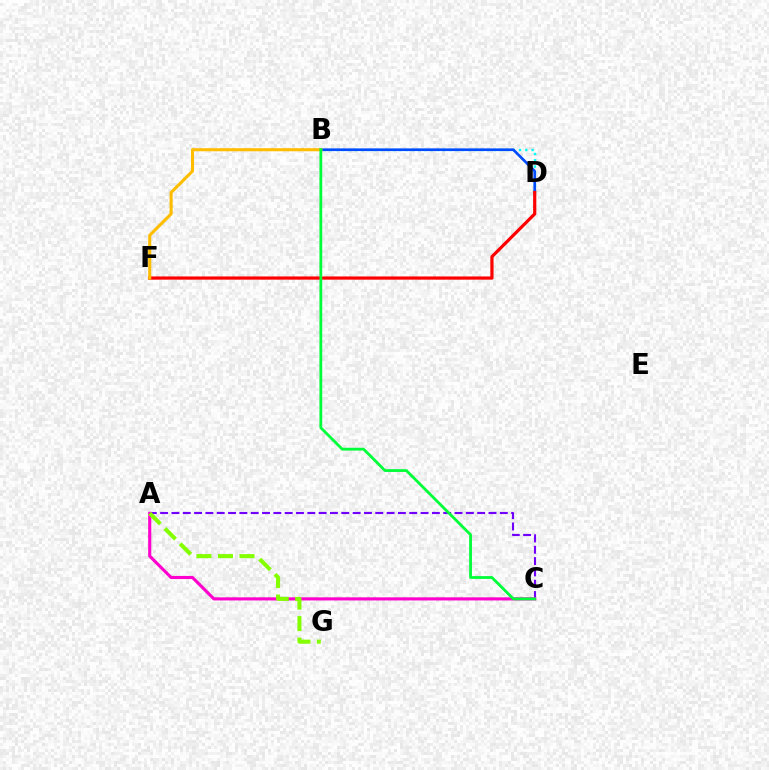{('B', 'D'): [{'color': '#00fff6', 'line_style': 'dotted', 'thickness': 1.71}, {'color': '#004bff', 'line_style': 'solid', 'thickness': 1.92}], ('D', 'F'): [{'color': '#ff0000', 'line_style': 'solid', 'thickness': 2.31}], ('A', 'C'): [{'color': '#7200ff', 'line_style': 'dashed', 'thickness': 1.54}, {'color': '#ff00cf', 'line_style': 'solid', 'thickness': 2.25}], ('B', 'F'): [{'color': '#ffbd00', 'line_style': 'solid', 'thickness': 2.22}], ('B', 'C'): [{'color': '#00ff39', 'line_style': 'solid', 'thickness': 2.01}], ('A', 'G'): [{'color': '#84ff00', 'line_style': 'dashed', 'thickness': 2.92}]}